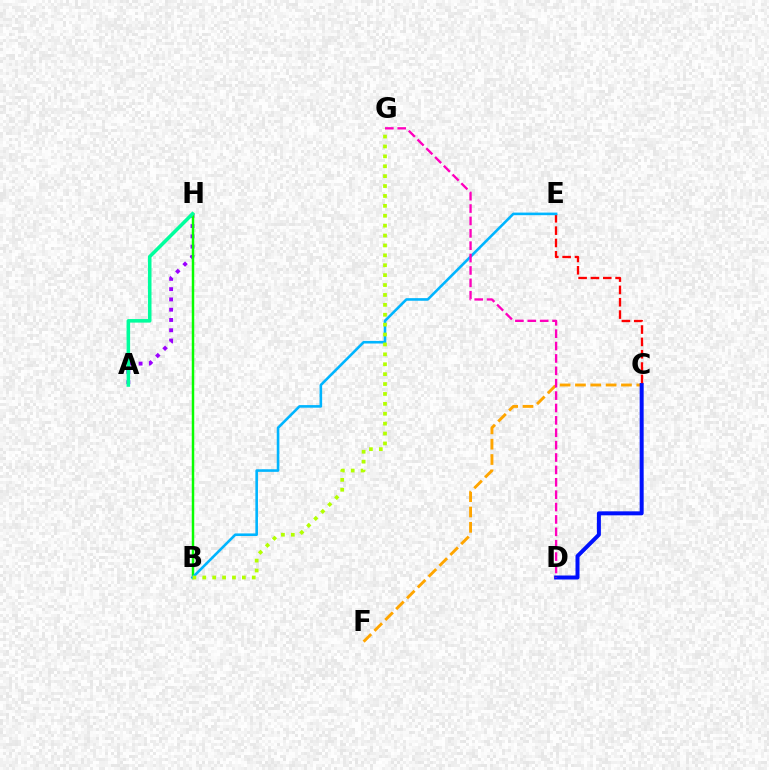{('C', 'F'): [{'color': '#ffa500', 'line_style': 'dashed', 'thickness': 2.08}], ('A', 'H'): [{'color': '#9b00ff', 'line_style': 'dotted', 'thickness': 2.79}, {'color': '#00ff9d', 'line_style': 'solid', 'thickness': 2.56}], ('C', 'D'): [{'color': '#0010ff', 'line_style': 'solid', 'thickness': 2.87}], ('B', 'H'): [{'color': '#08ff00', 'line_style': 'solid', 'thickness': 1.78}], ('C', 'E'): [{'color': '#ff0000', 'line_style': 'dashed', 'thickness': 1.67}], ('B', 'E'): [{'color': '#00b5ff', 'line_style': 'solid', 'thickness': 1.87}], ('B', 'G'): [{'color': '#b3ff00', 'line_style': 'dotted', 'thickness': 2.69}], ('D', 'G'): [{'color': '#ff00bd', 'line_style': 'dashed', 'thickness': 1.68}]}